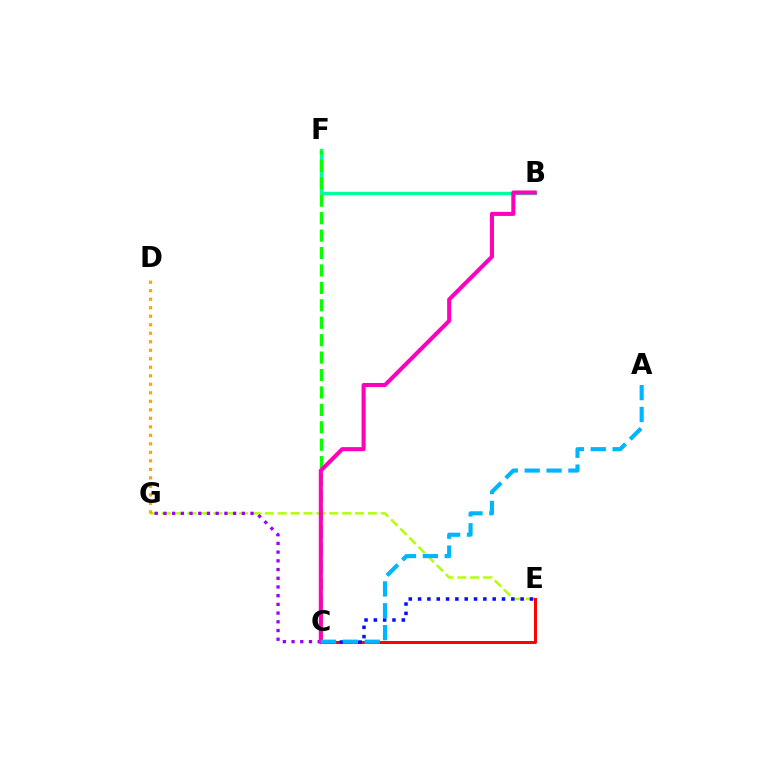{('E', 'G'): [{'color': '#b3ff00', 'line_style': 'dashed', 'thickness': 1.75}], ('B', 'F'): [{'color': '#00ff9d', 'line_style': 'solid', 'thickness': 2.46}], ('C', 'E'): [{'color': '#ff0000', 'line_style': 'solid', 'thickness': 2.14}, {'color': '#0010ff', 'line_style': 'dotted', 'thickness': 2.53}], ('C', 'G'): [{'color': '#9b00ff', 'line_style': 'dotted', 'thickness': 2.37}], ('D', 'G'): [{'color': '#ffa500', 'line_style': 'dotted', 'thickness': 2.31}], ('C', 'F'): [{'color': '#08ff00', 'line_style': 'dashed', 'thickness': 2.37}], ('B', 'C'): [{'color': '#ff00bd', 'line_style': 'solid', 'thickness': 2.93}], ('A', 'C'): [{'color': '#00b5ff', 'line_style': 'dashed', 'thickness': 2.97}]}